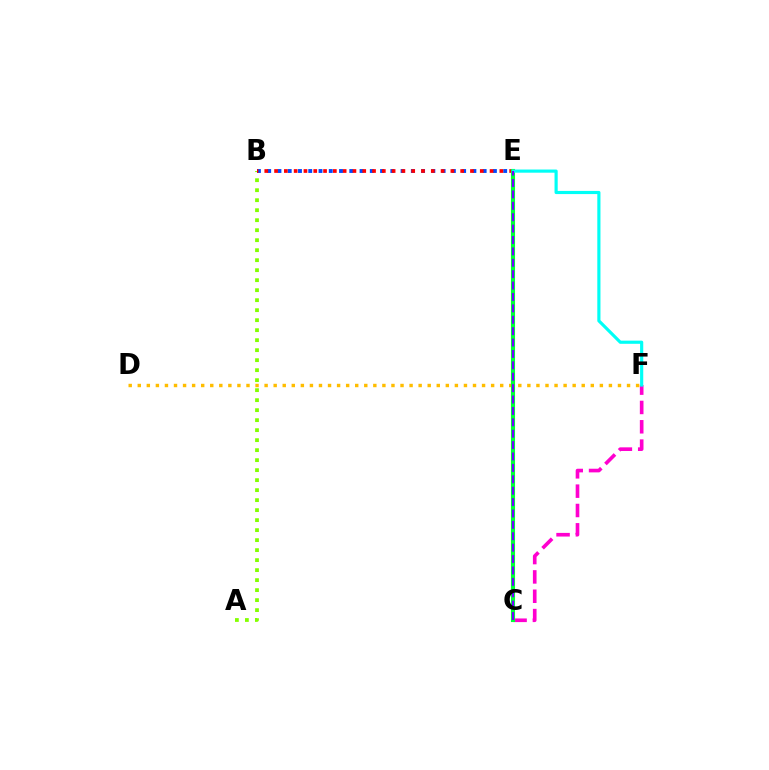{('A', 'B'): [{'color': '#84ff00', 'line_style': 'dotted', 'thickness': 2.72}], ('C', 'F'): [{'color': '#ff00cf', 'line_style': 'dashed', 'thickness': 2.63}], ('B', 'E'): [{'color': '#004bff', 'line_style': 'dotted', 'thickness': 2.79}, {'color': '#ff0000', 'line_style': 'dotted', 'thickness': 2.66}], ('D', 'F'): [{'color': '#ffbd00', 'line_style': 'dotted', 'thickness': 2.46}], ('C', 'E'): [{'color': '#00ff39', 'line_style': 'solid', 'thickness': 2.96}, {'color': '#7200ff', 'line_style': 'dashed', 'thickness': 1.55}], ('E', 'F'): [{'color': '#00fff6', 'line_style': 'solid', 'thickness': 2.27}]}